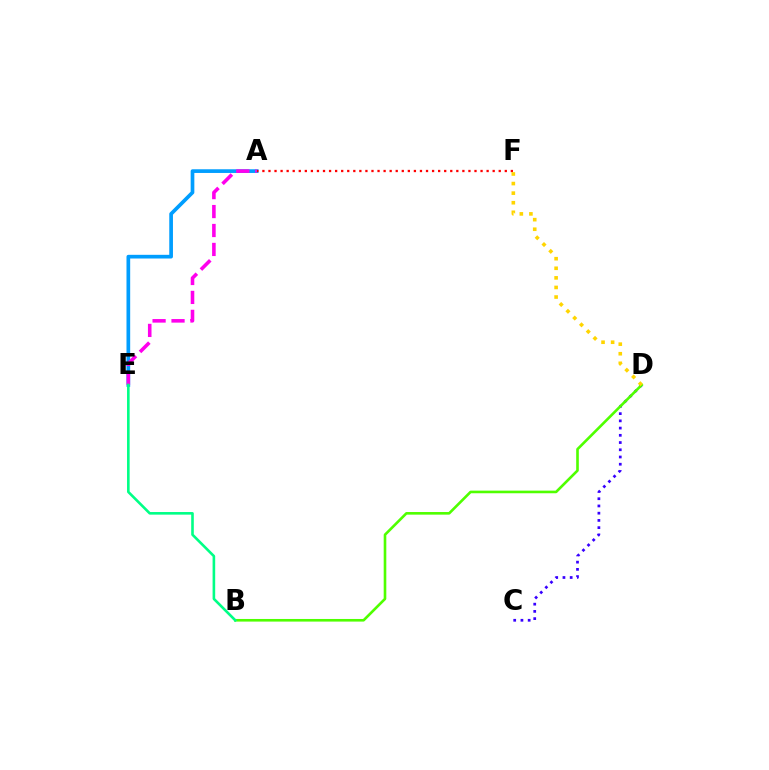{('A', 'E'): [{'color': '#009eff', 'line_style': 'solid', 'thickness': 2.66}, {'color': '#ff00ed', 'line_style': 'dashed', 'thickness': 2.57}], ('C', 'D'): [{'color': '#3700ff', 'line_style': 'dotted', 'thickness': 1.96}], ('A', 'F'): [{'color': '#ff0000', 'line_style': 'dotted', 'thickness': 1.65}], ('B', 'D'): [{'color': '#4fff00', 'line_style': 'solid', 'thickness': 1.89}], ('D', 'F'): [{'color': '#ffd500', 'line_style': 'dotted', 'thickness': 2.6}], ('B', 'E'): [{'color': '#00ff86', 'line_style': 'solid', 'thickness': 1.88}]}